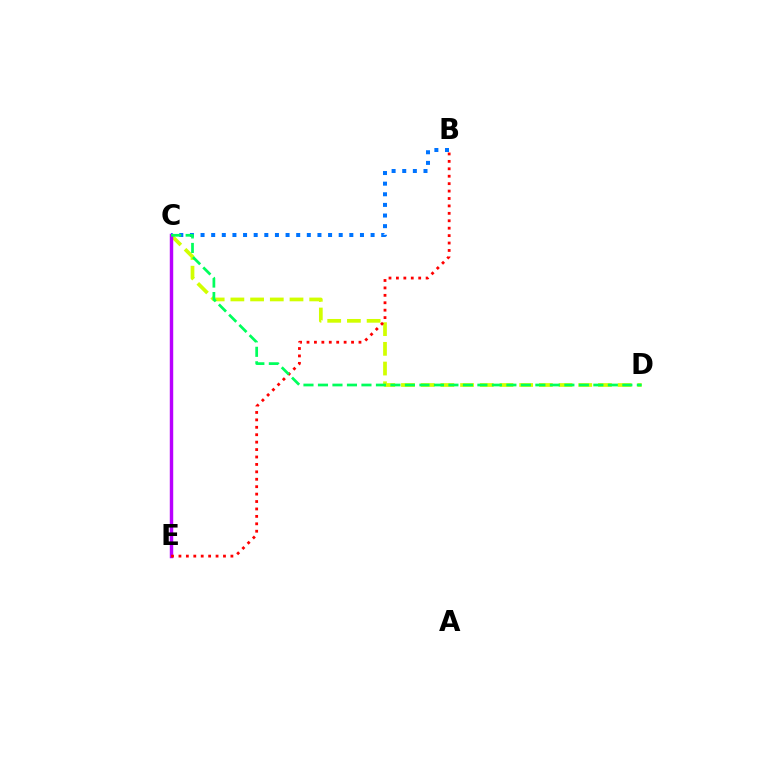{('B', 'C'): [{'color': '#0074ff', 'line_style': 'dotted', 'thickness': 2.89}], ('C', 'D'): [{'color': '#d1ff00', 'line_style': 'dashed', 'thickness': 2.68}, {'color': '#00ff5c', 'line_style': 'dashed', 'thickness': 1.97}], ('C', 'E'): [{'color': '#b900ff', 'line_style': 'solid', 'thickness': 2.48}], ('B', 'E'): [{'color': '#ff0000', 'line_style': 'dotted', 'thickness': 2.02}]}